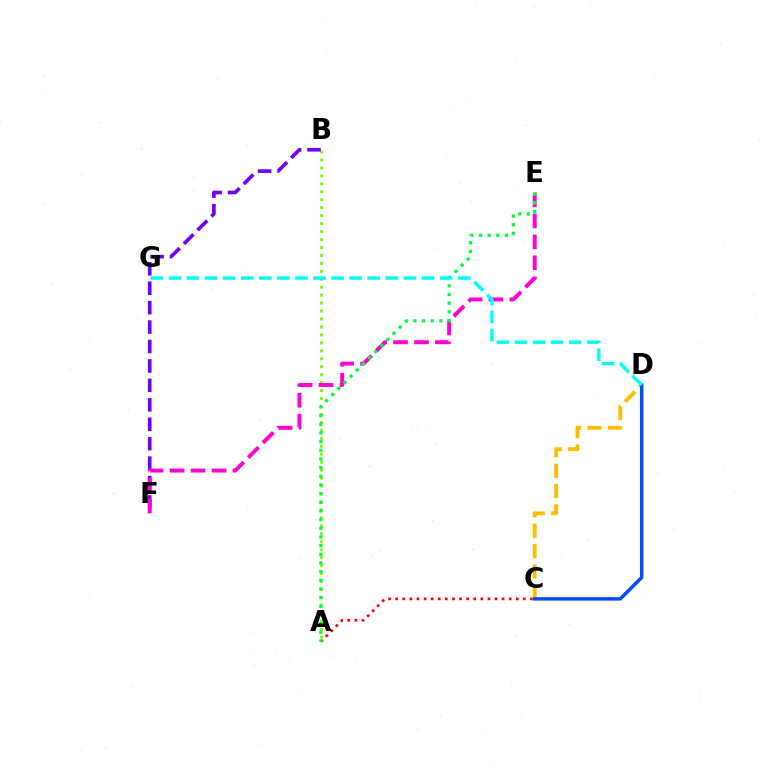{('A', 'B'): [{'color': '#84ff00', 'line_style': 'dotted', 'thickness': 2.16}], ('B', 'F'): [{'color': '#7200ff', 'line_style': 'dashed', 'thickness': 2.64}], ('A', 'C'): [{'color': '#ff0000', 'line_style': 'dotted', 'thickness': 1.93}], ('E', 'F'): [{'color': '#ff00cf', 'line_style': 'dashed', 'thickness': 2.85}], ('C', 'D'): [{'color': '#ffbd00', 'line_style': 'dashed', 'thickness': 2.76}, {'color': '#004bff', 'line_style': 'solid', 'thickness': 2.48}], ('A', 'E'): [{'color': '#00ff39', 'line_style': 'dotted', 'thickness': 2.36}], ('D', 'G'): [{'color': '#00fff6', 'line_style': 'dashed', 'thickness': 2.46}]}